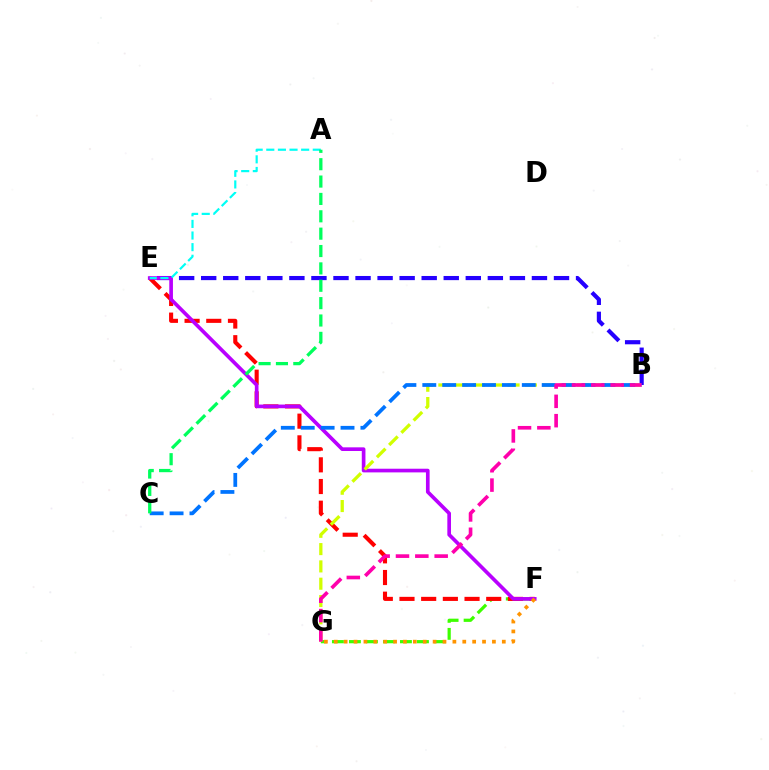{('B', 'E'): [{'color': '#2500ff', 'line_style': 'dashed', 'thickness': 3.0}], ('F', 'G'): [{'color': '#3dff00', 'line_style': 'dashed', 'thickness': 2.31}, {'color': '#ff9400', 'line_style': 'dotted', 'thickness': 2.69}], ('E', 'F'): [{'color': '#ff0000', 'line_style': 'dashed', 'thickness': 2.95}, {'color': '#b900ff', 'line_style': 'solid', 'thickness': 2.64}], ('B', 'G'): [{'color': '#d1ff00', 'line_style': 'dashed', 'thickness': 2.35}, {'color': '#ff00ac', 'line_style': 'dashed', 'thickness': 2.63}], ('B', 'C'): [{'color': '#0074ff', 'line_style': 'dashed', 'thickness': 2.7}], ('A', 'E'): [{'color': '#00fff6', 'line_style': 'dashed', 'thickness': 1.58}], ('A', 'C'): [{'color': '#00ff5c', 'line_style': 'dashed', 'thickness': 2.36}]}